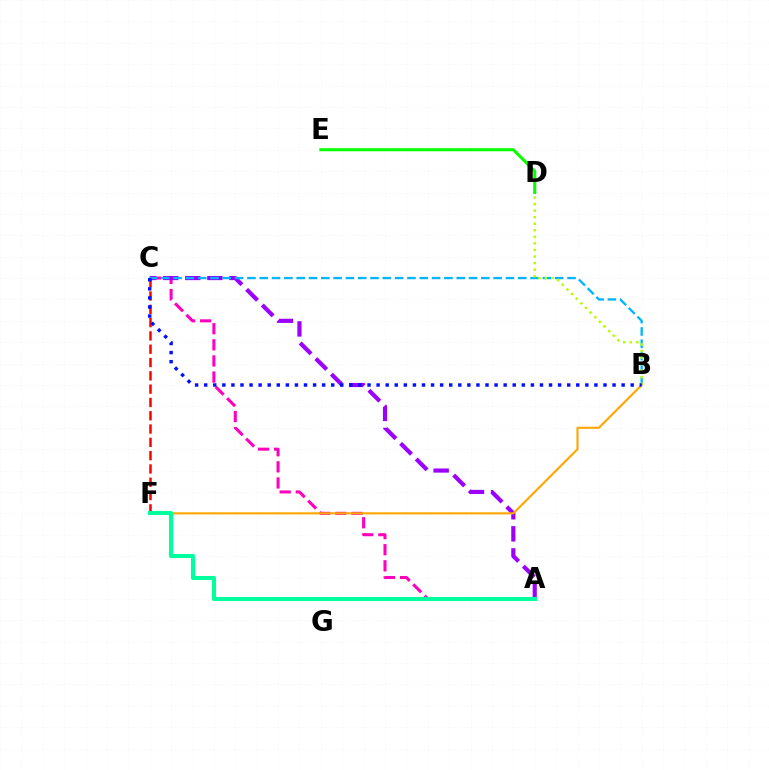{('A', 'C'): [{'color': '#ff00bd', 'line_style': 'dashed', 'thickness': 2.19}, {'color': '#9b00ff', 'line_style': 'dashed', 'thickness': 3.0}], ('B', 'C'): [{'color': '#00b5ff', 'line_style': 'dashed', 'thickness': 1.67}, {'color': '#0010ff', 'line_style': 'dotted', 'thickness': 2.47}], ('C', 'F'): [{'color': '#ff0000', 'line_style': 'dashed', 'thickness': 1.81}], ('B', 'D'): [{'color': '#b3ff00', 'line_style': 'dotted', 'thickness': 1.78}], ('D', 'E'): [{'color': '#08ff00', 'line_style': 'solid', 'thickness': 2.21}], ('B', 'F'): [{'color': '#ffa500', 'line_style': 'solid', 'thickness': 1.51}], ('A', 'F'): [{'color': '#00ff9d', 'line_style': 'solid', 'thickness': 2.94}]}